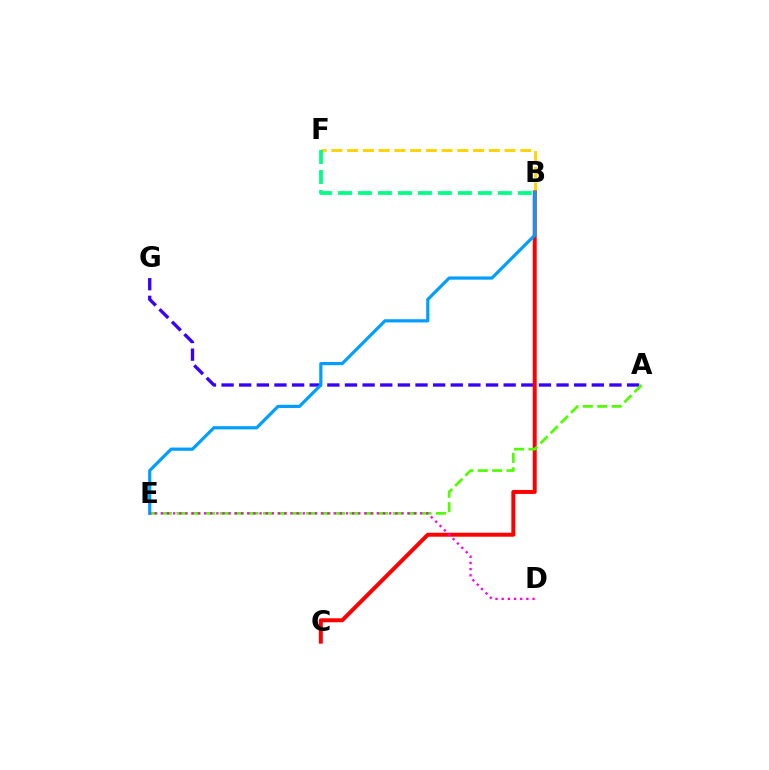{('A', 'G'): [{'color': '#3700ff', 'line_style': 'dashed', 'thickness': 2.4}], ('B', 'F'): [{'color': '#ffd500', 'line_style': 'dashed', 'thickness': 2.14}, {'color': '#00ff86', 'line_style': 'dashed', 'thickness': 2.72}], ('B', 'C'): [{'color': '#ff0000', 'line_style': 'solid', 'thickness': 2.86}], ('A', 'E'): [{'color': '#4fff00', 'line_style': 'dashed', 'thickness': 1.96}], ('B', 'E'): [{'color': '#009eff', 'line_style': 'solid', 'thickness': 2.3}], ('D', 'E'): [{'color': '#ff00ed', 'line_style': 'dotted', 'thickness': 1.68}]}